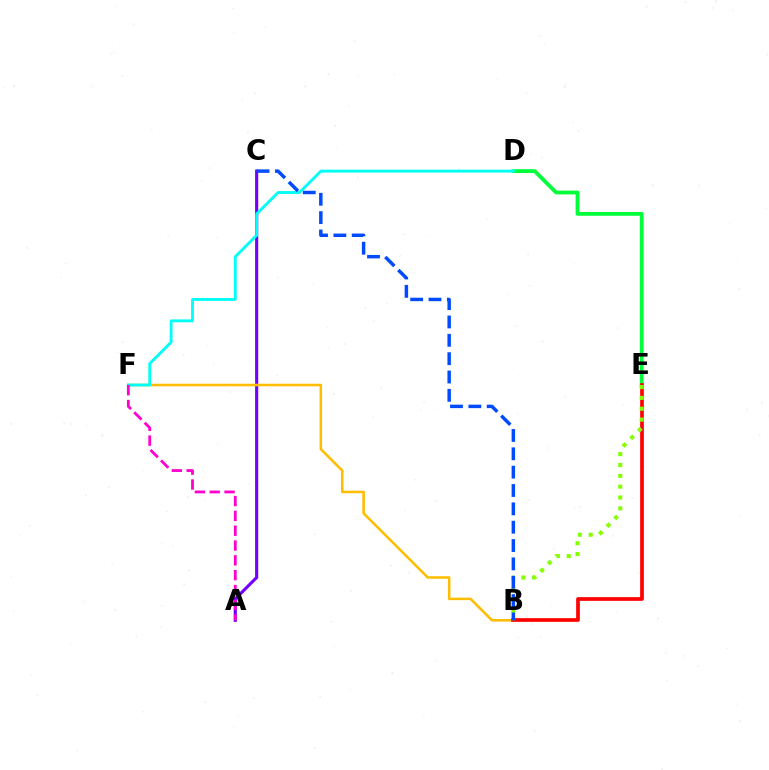{('D', 'E'): [{'color': '#00ff39', 'line_style': 'solid', 'thickness': 2.73}], ('A', 'C'): [{'color': '#7200ff', 'line_style': 'solid', 'thickness': 2.25}], ('B', 'F'): [{'color': '#ffbd00', 'line_style': 'solid', 'thickness': 1.83}], ('D', 'F'): [{'color': '#00fff6', 'line_style': 'solid', 'thickness': 2.07}], ('B', 'E'): [{'color': '#ff0000', 'line_style': 'solid', 'thickness': 2.67}, {'color': '#84ff00', 'line_style': 'dotted', 'thickness': 2.95}], ('A', 'F'): [{'color': '#ff00cf', 'line_style': 'dashed', 'thickness': 2.01}], ('B', 'C'): [{'color': '#004bff', 'line_style': 'dashed', 'thickness': 2.49}]}